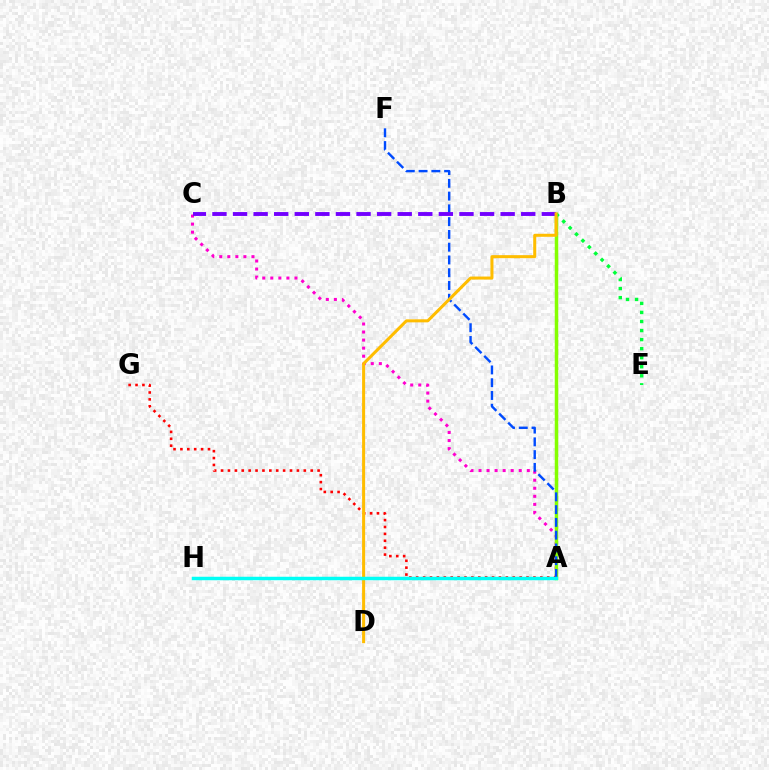{('A', 'C'): [{'color': '#ff00cf', 'line_style': 'dotted', 'thickness': 2.19}], ('A', 'B'): [{'color': '#84ff00', 'line_style': 'solid', 'thickness': 2.52}], ('B', 'E'): [{'color': '#00ff39', 'line_style': 'dotted', 'thickness': 2.46}], ('A', 'G'): [{'color': '#ff0000', 'line_style': 'dotted', 'thickness': 1.87}], ('A', 'F'): [{'color': '#004bff', 'line_style': 'dashed', 'thickness': 1.73}], ('B', 'C'): [{'color': '#7200ff', 'line_style': 'dashed', 'thickness': 2.8}], ('B', 'D'): [{'color': '#ffbd00', 'line_style': 'solid', 'thickness': 2.18}], ('A', 'H'): [{'color': '#00fff6', 'line_style': 'solid', 'thickness': 2.5}]}